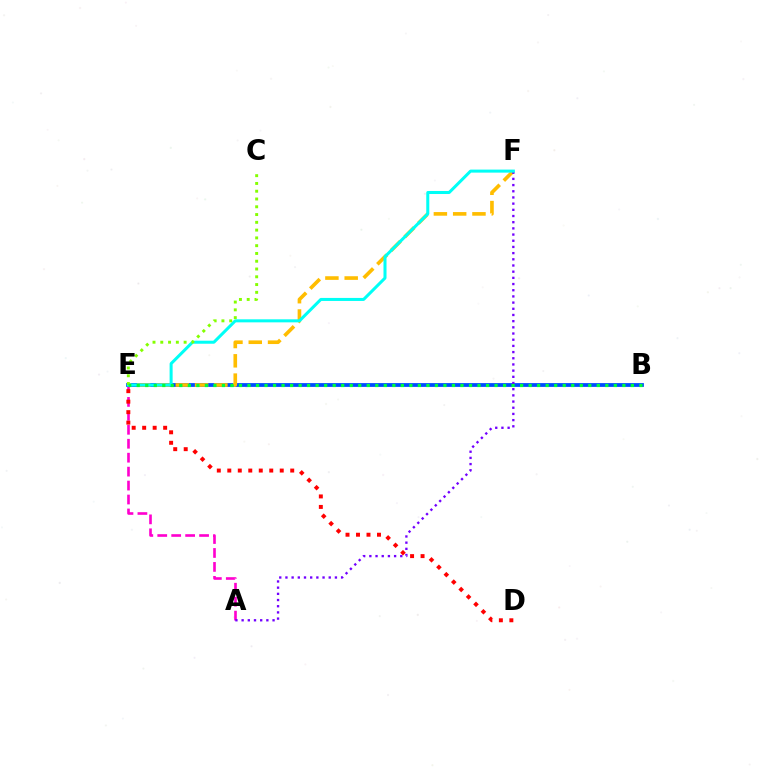{('A', 'E'): [{'color': '#ff00cf', 'line_style': 'dashed', 'thickness': 1.89}], ('B', 'E'): [{'color': '#004bff', 'line_style': 'solid', 'thickness': 2.72}, {'color': '#00ff39', 'line_style': 'dotted', 'thickness': 2.31}], ('E', 'F'): [{'color': '#ffbd00', 'line_style': 'dashed', 'thickness': 2.62}, {'color': '#00fff6', 'line_style': 'solid', 'thickness': 2.18}], ('A', 'F'): [{'color': '#7200ff', 'line_style': 'dotted', 'thickness': 1.68}], ('C', 'E'): [{'color': '#84ff00', 'line_style': 'dotted', 'thickness': 2.11}], ('D', 'E'): [{'color': '#ff0000', 'line_style': 'dotted', 'thickness': 2.85}]}